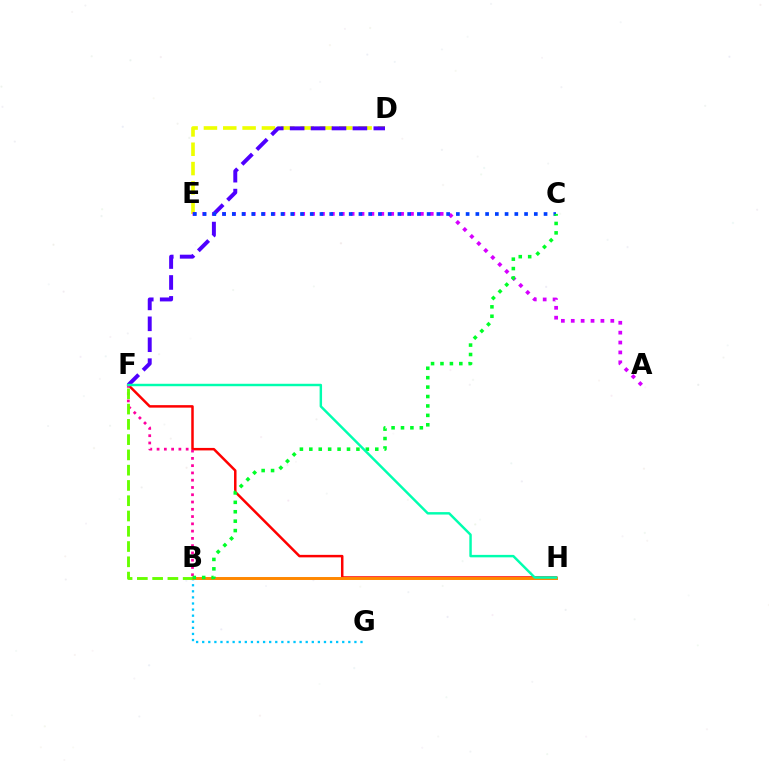{('F', 'H'): [{'color': '#ff0000', 'line_style': 'solid', 'thickness': 1.8}, {'color': '#00ffaf', 'line_style': 'solid', 'thickness': 1.76}], ('D', 'E'): [{'color': '#eeff00', 'line_style': 'dashed', 'thickness': 2.63}], ('B', 'F'): [{'color': '#ff00a0', 'line_style': 'dotted', 'thickness': 1.98}, {'color': '#66ff00', 'line_style': 'dashed', 'thickness': 2.07}], ('D', 'F'): [{'color': '#4f00ff', 'line_style': 'dashed', 'thickness': 2.84}], ('A', 'E'): [{'color': '#d600ff', 'line_style': 'dotted', 'thickness': 2.69}], ('B', 'G'): [{'color': '#00c7ff', 'line_style': 'dotted', 'thickness': 1.65}], ('B', 'H'): [{'color': '#ff8800', 'line_style': 'solid', 'thickness': 2.13}], ('C', 'E'): [{'color': '#003fff', 'line_style': 'dotted', 'thickness': 2.65}], ('B', 'C'): [{'color': '#00ff27', 'line_style': 'dotted', 'thickness': 2.56}]}